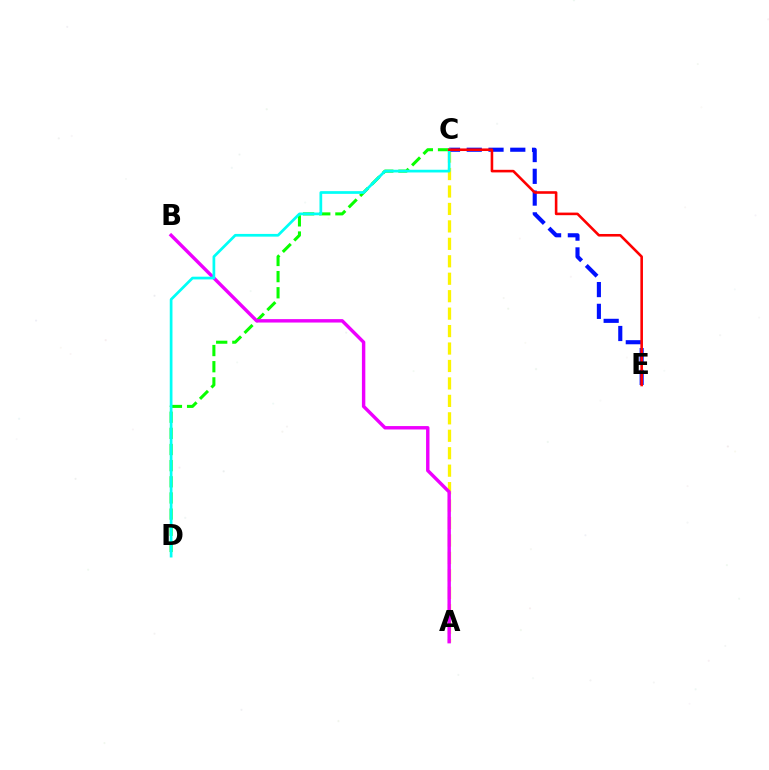{('C', 'D'): [{'color': '#08ff00', 'line_style': 'dashed', 'thickness': 2.19}, {'color': '#00fff6', 'line_style': 'solid', 'thickness': 1.96}], ('A', 'C'): [{'color': '#fcf500', 'line_style': 'dashed', 'thickness': 2.37}], ('C', 'E'): [{'color': '#0010ff', 'line_style': 'dashed', 'thickness': 2.96}, {'color': '#ff0000', 'line_style': 'solid', 'thickness': 1.87}], ('A', 'B'): [{'color': '#ee00ff', 'line_style': 'solid', 'thickness': 2.46}]}